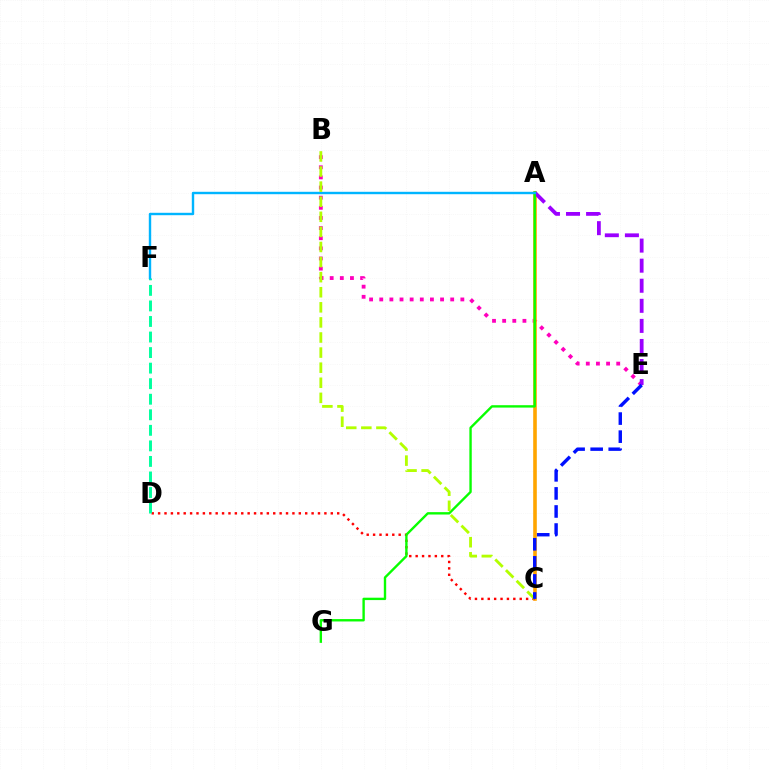{('B', 'E'): [{'color': '#ff00bd', 'line_style': 'dotted', 'thickness': 2.75}], ('A', 'C'): [{'color': '#ffa500', 'line_style': 'solid', 'thickness': 2.6}], ('C', 'D'): [{'color': '#ff0000', 'line_style': 'dotted', 'thickness': 1.74}], ('A', 'E'): [{'color': '#9b00ff', 'line_style': 'dashed', 'thickness': 2.73}], ('D', 'F'): [{'color': '#00ff9d', 'line_style': 'dashed', 'thickness': 2.11}], ('A', 'G'): [{'color': '#08ff00', 'line_style': 'solid', 'thickness': 1.71}], ('A', 'F'): [{'color': '#00b5ff', 'line_style': 'solid', 'thickness': 1.73}], ('B', 'C'): [{'color': '#b3ff00', 'line_style': 'dashed', 'thickness': 2.05}], ('C', 'E'): [{'color': '#0010ff', 'line_style': 'dashed', 'thickness': 2.45}]}